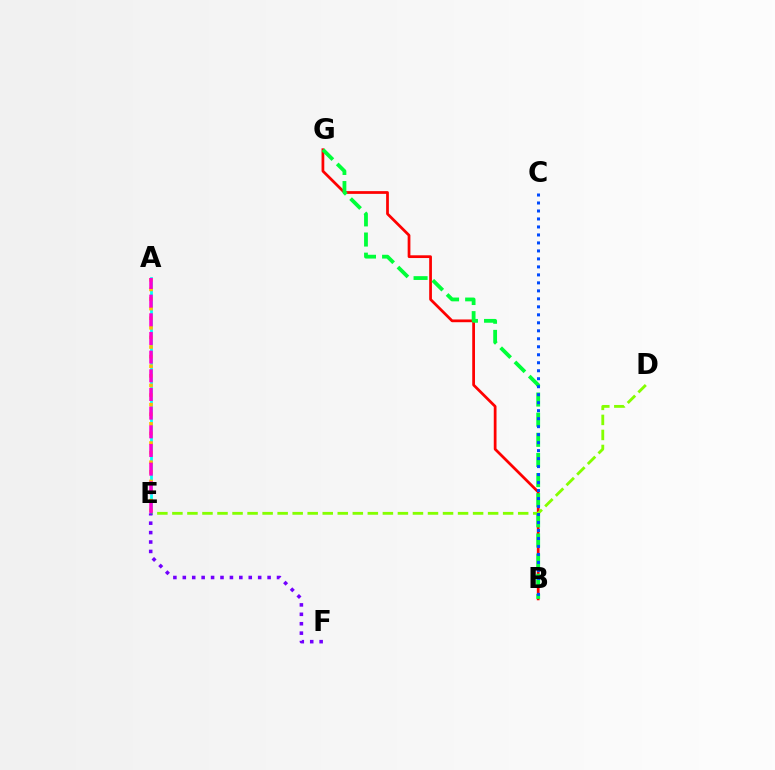{('B', 'G'): [{'color': '#ff0000', 'line_style': 'solid', 'thickness': 1.98}, {'color': '#00ff39', 'line_style': 'dashed', 'thickness': 2.74}], ('A', 'E'): [{'color': '#00fff6', 'line_style': 'solid', 'thickness': 1.99}, {'color': '#ffbd00', 'line_style': 'dotted', 'thickness': 2.61}, {'color': '#ff00cf', 'line_style': 'dashed', 'thickness': 2.54}], ('D', 'E'): [{'color': '#84ff00', 'line_style': 'dashed', 'thickness': 2.04}], ('B', 'C'): [{'color': '#004bff', 'line_style': 'dotted', 'thickness': 2.17}], ('E', 'F'): [{'color': '#7200ff', 'line_style': 'dotted', 'thickness': 2.56}]}